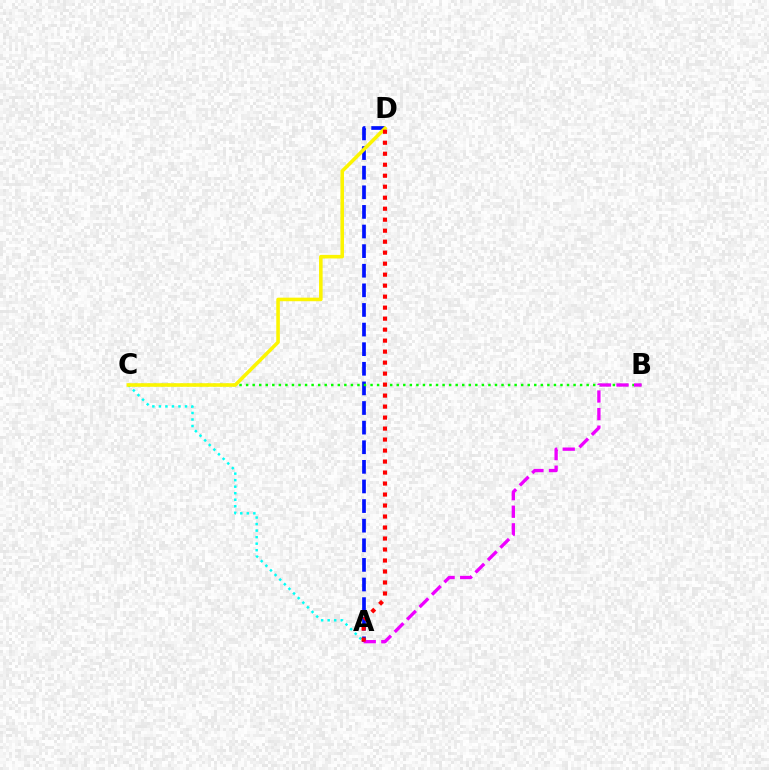{('A', 'D'): [{'color': '#0010ff', 'line_style': 'dashed', 'thickness': 2.66}, {'color': '#ff0000', 'line_style': 'dotted', 'thickness': 2.99}], ('A', 'C'): [{'color': '#00fff6', 'line_style': 'dotted', 'thickness': 1.77}], ('B', 'C'): [{'color': '#08ff00', 'line_style': 'dotted', 'thickness': 1.78}], ('C', 'D'): [{'color': '#fcf500', 'line_style': 'solid', 'thickness': 2.57}], ('A', 'B'): [{'color': '#ee00ff', 'line_style': 'dashed', 'thickness': 2.39}]}